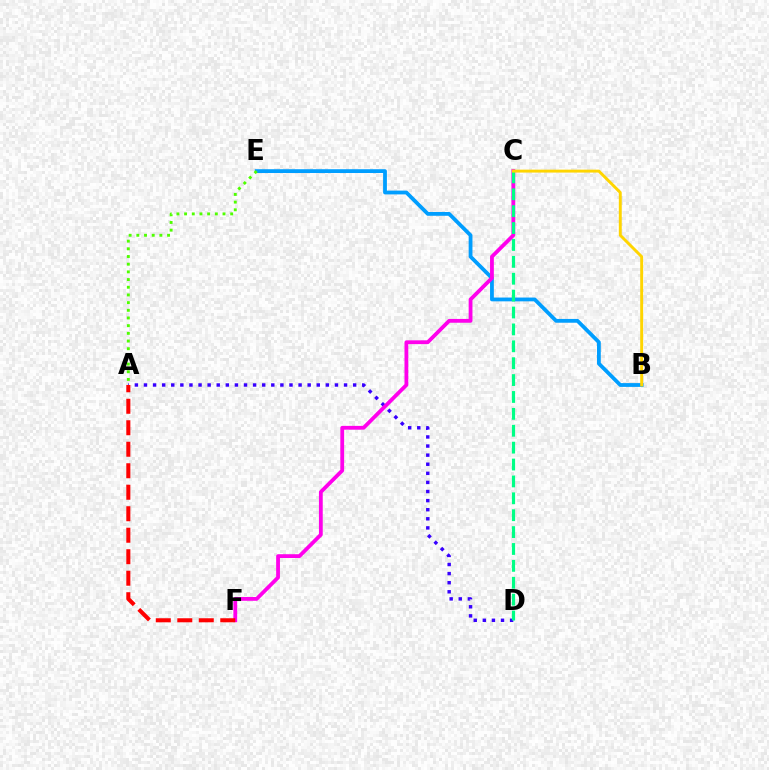{('B', 'E'): [{'color': '#009eff', 'line_style': 'solid', 'thickness': 2.73}], ('A', 'D'): [{'color': '#3700ff', 'line_style': 'dotted', 'thickness': 2.47}], ('C', 'F'): [{'color': '#ff00ed', 'line_style': 'solid', 'thickness': 2.74}], ('A', 'F'): [{'color': '#ff0000', 'line_style': 'dashed', 'thickness': 2.92}], ('A', 'E'): [{'color': '#4fff00', 'line_style': 'dotted', 'thickness': 2.09}], ('C', 'D'): [{'color': '#00ff86', 'line_style': 'dashed', 'thickness': 2.29}], ('B', 'C'): [{'color': '#ffd500', 'line_style': 'solid', 'thickness': 2.11}]}